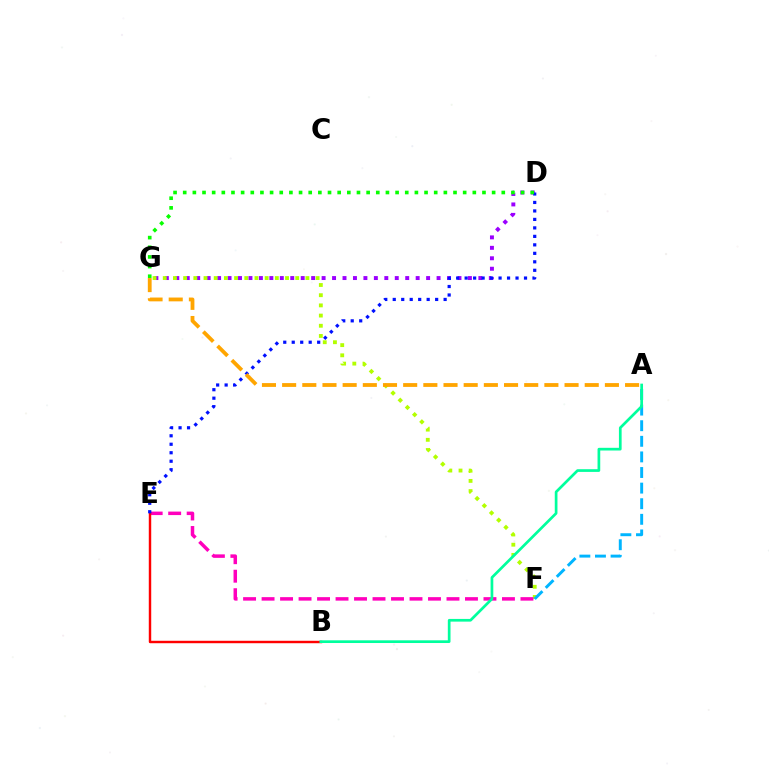{('D', 'G'): [{'color': '#9b00ff', 'line_style': 'dotted', 'thickness': 2.84}, {'color': '#08ff00', 'line_style': 'dotted', 'thickness': 2.62}], ('F', 'G'): [{'color': '#b3ff00', 'line_style': 'dotted', 'thickness': 2.77}], ('E', 'F'): [{'color': '#ff00bd', 'line_style': 'dashed', 'thickness': 2.51}], ('B', 'E'): [{'color': '#ff0000', 'line_style': 'solid', 'thickness': 1.75}], ('A', 'F'): [{'color': '#00b5ff', 'line_style': 'dashed', 'thickness': 2.12}], ('A', 'B'): [{'color': '#00ff9d', 'line_style': 'solid', 'thickness': 1.94}], ('D', 'E'): [{'color': '#0010ff', 'line_style': 'dotted', 'thickness': 2.3}], ('A', 'G'): [{'color': '#ffa500', 'line_style': 'dashed', 'thickness': 2.74}]}